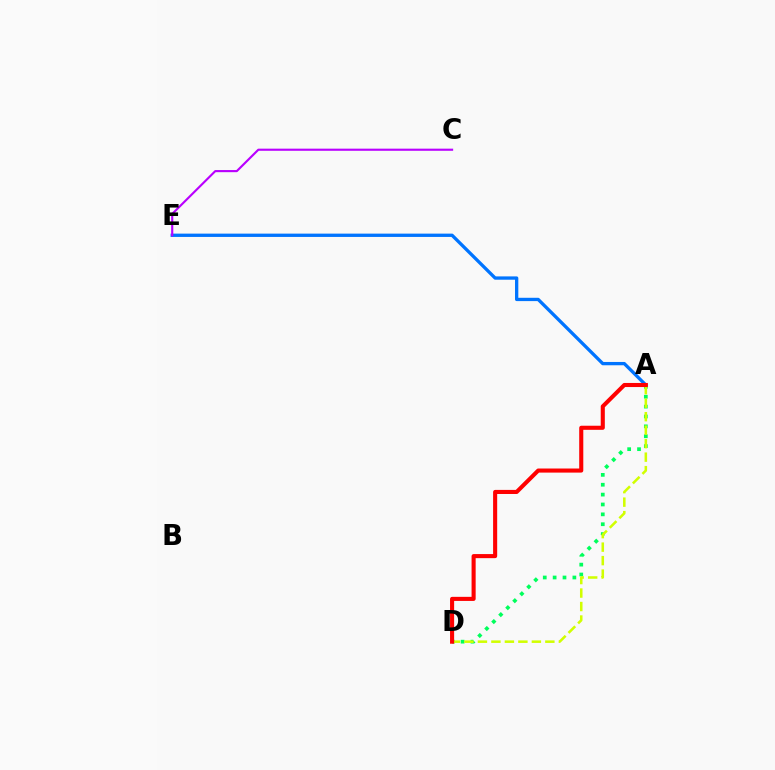{('A', 'E'): [{'color': '#0074ff', 'line_style': 'solid', 'thickness': 2.38}], ('A', 'D'): [{'color': '#00ff5c', 'line_style': 'dotted', 'thickness': 2.68}, {'color': '#d1ff00', 'line_style': 'dashed', 'thickness': 1.83}, {'color': '#ff0000', 'line_style': 'solid', 'thickness': 2.94}], ('C', 'E'): [{'color': '#b900ff', 'line_style': 'solid', 'thickness': 1.53}]}